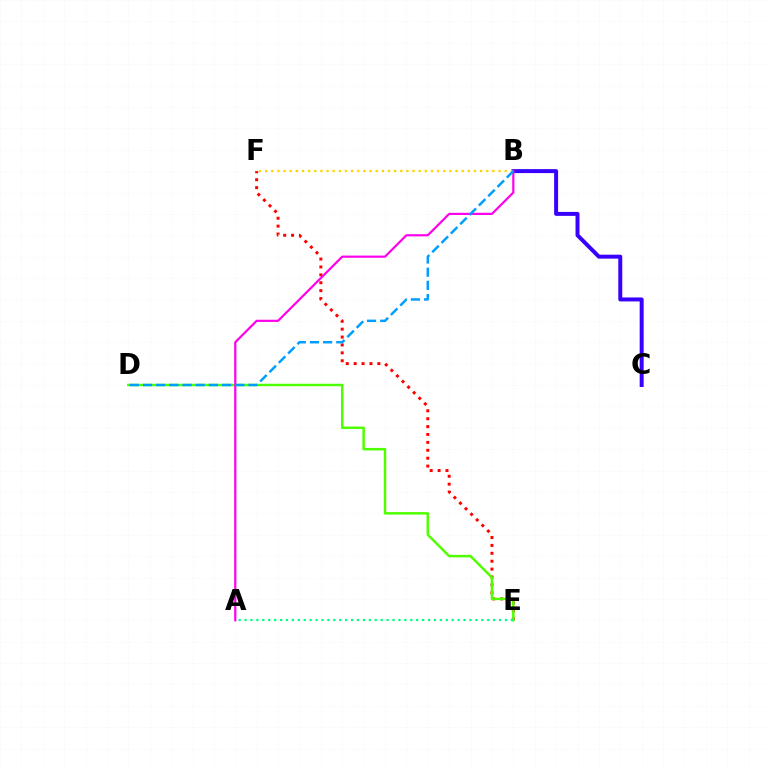{('E', 'F'): [{'color': '#ff0000', 'line_style': 'dotted', 'thickness': 2.15}], ('B', 'C'): [{'color': '#3700ff', 'line_style': 'solid', 'thickness': 2.85}], ('D', 'E'): [{'color': '#4fff00', 'line_style': 'solid', 'thickness': 1.79}], ('B', 'F'): [{'color': '#ffd500', 'line_style': 'dotted', 'thickness': 1.67}], ('A', 'E'): [{'color': '#00ff86', 'line_style': 'dotted', 'thickness': 1.61}], ('A', 'B'): [{'color': '#ff00ed', 'line_style': 'solid', 'thickness': 1.58}], ('B', 'D'): [{'color': '#009eff', 'line_style': 'dashed', 'thickness': 1.79}]}